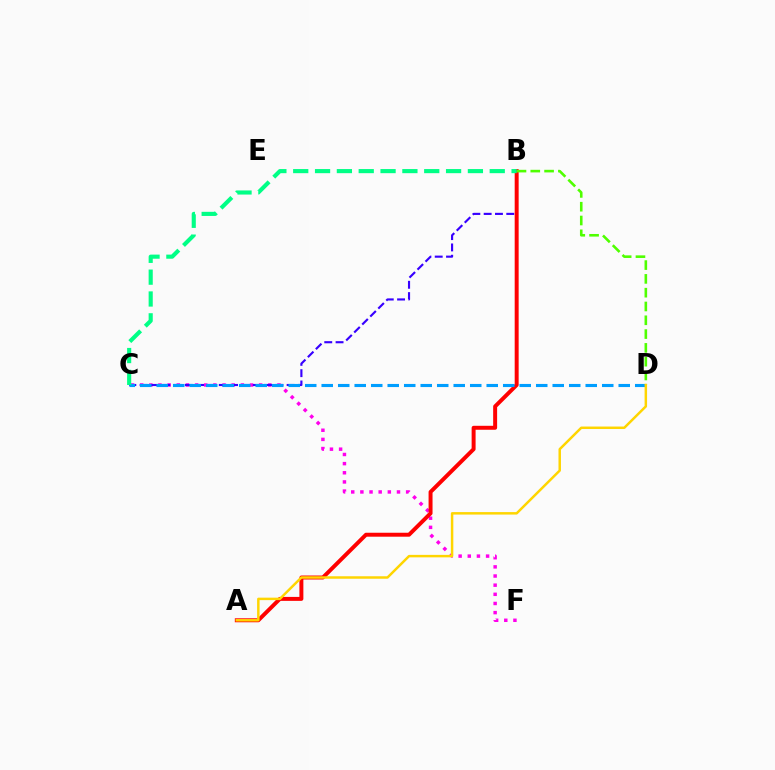{('C', 'F'): [{'color': '#ff00ed', 'line_style': 'dotted', 'thickness': 2.49}], ('B', 'C'): [{'color': '#3700ff', 'line_style': 'dashed', 'thickness': 1.54}, {'color': '#00ff86', 'line_style': 'dashed', 'thickness': 2.97}], ('A', 'B'): [{'color': '#ff0000', 'line_style': 'solid', 'thickness': 2.85}], ('C', 'D'): [{'color': '#009eff', 'line_style': 'dashed', 'thickness': 2.24}], ('B', 'D'): [{'color': '#4fff00', 'line_style': 'dashed', 'thickness': 1.87}], ('A', 'D'): [{'color': '#ffd500', 'line_style': 'solid', 'thickness': 1.78}]}